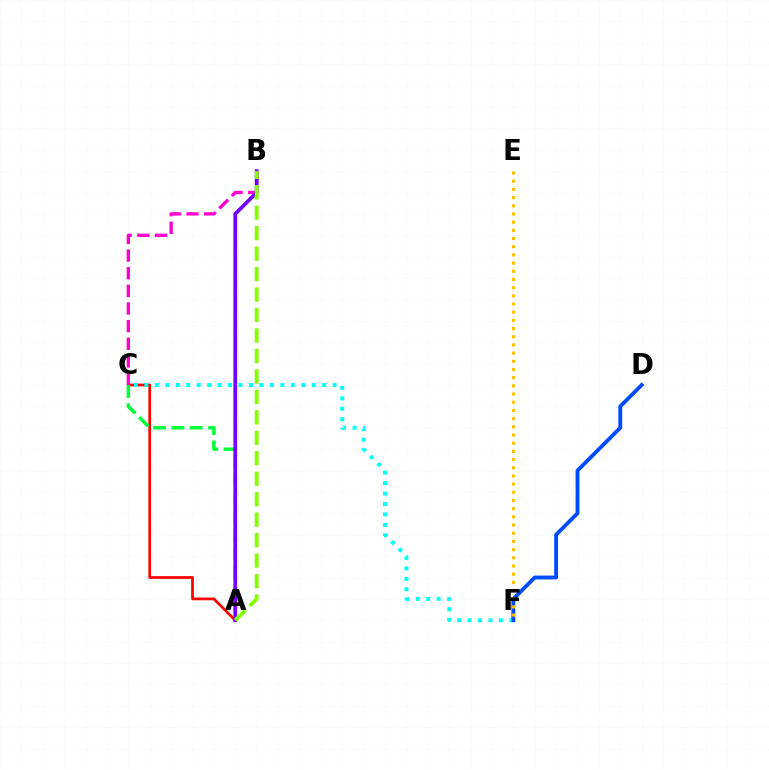{('A', 'C'): [{'color': '#ff0000', 'line_style': 'solid', 'thickness': 1.97}, {'color': '#00ff39', 'line_style': 'dashed', 'thickness': 2.49}], ('C', 'F'): [{'color': '#00fff6', 'line_style': 'dotted', 'thickness': 2.84}], ('B', 'C'): [{'color': '#ff00cf', 'line_style': 'dashed', 'thickness': 2.4}], ('D', 'F'): [{'color': '#004bff', 'line_style': 'solid', 'thickness': 2.77}], ('A', 'B'): [{'color': '#7200ff', 'line_style': 'solid', 'thickness': 2.69}, {'color': '#84ff00', 'line_style': 'dashed', 'thickness': 2.78}], ('E', 'F'): [{'color': '#ffbd00', 'line_style': 'dotted', 'thickness': 2.22}]}